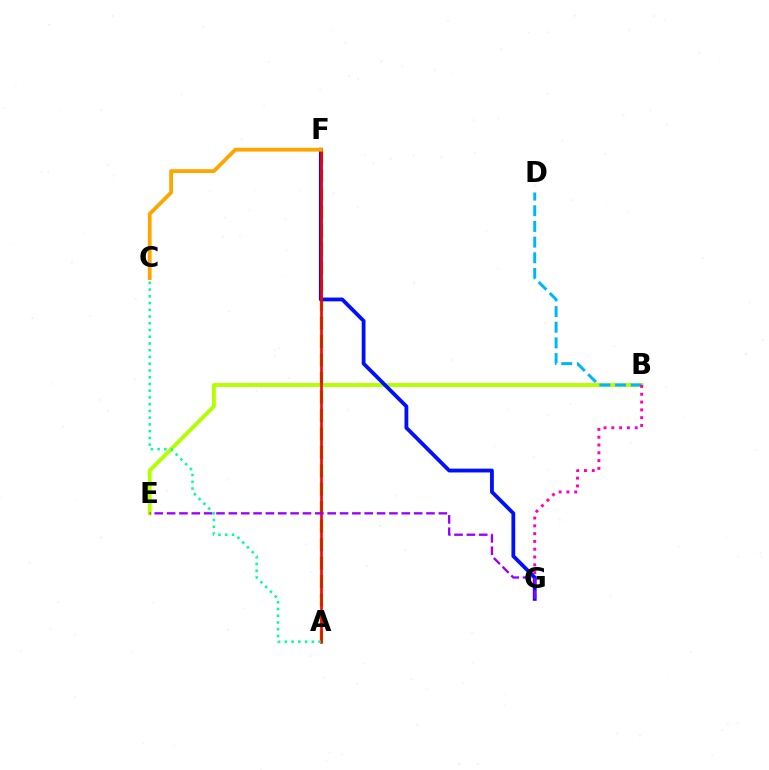{('B', 'E'): [{'color': '#b3ff00', 'line_style': 'solid', 'thickness': 2.8}], ('A', 'F'): [{'color': '#08ff00', 'line_style': 'dashed', 'thickness': 2.51}, {'color': '#ff0000', 'line_style': 'solid', 'thickness': 1.91}], ('B', 'D'): [{'color': '#00b5ff', 'line_style': 'dashed', 'thickness': 2.13}], ('B', 'G'): [{'color': '#ff00bd', 'line_style': 'dotted', 'thickness': 2.12}], ('F', 'G'): [{'color': '#0010ff', 'line_style': 'solid', 'thickness': 2.74}], ('E', 'G'): [{'color': '#9b00ff', 'line_style': 'dashed', 'thickness': 1.68}], ('A', 'C'): [{'color': '#00ff9d', 'line_style': 'dotted', 'thickness': 1.83}], ('C', 'F'): [{'color': '#ffa500', 'line_style': 'solid', 'thickness': 2.73}]}